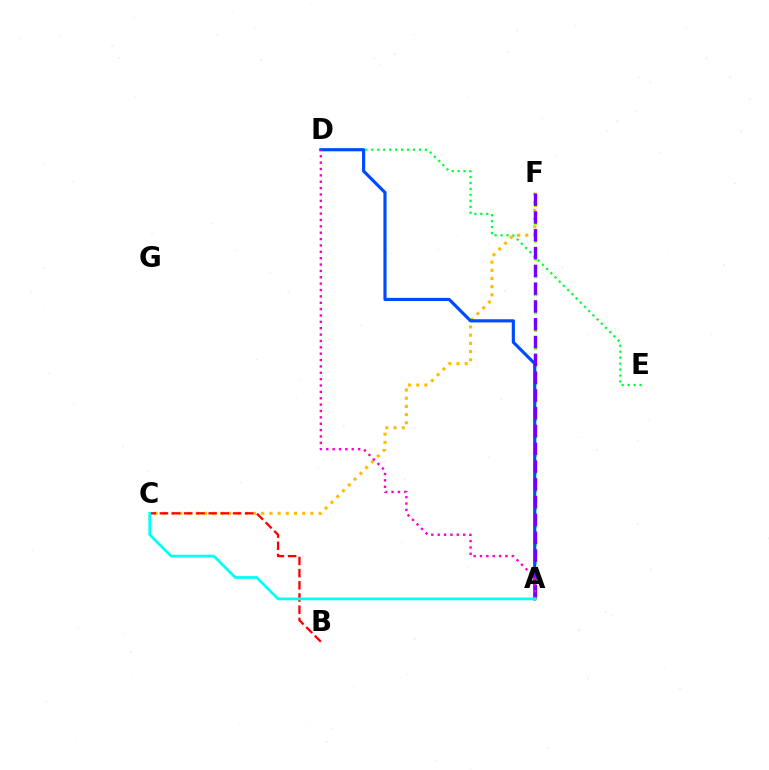{('C', 'F'): [{'color': '#ffbd00', 'line_style': 'dotted', 'thickness': 2.23}], ('A', 'F'): [{'color': '#84ff00', 'line_style': 'dotted', 'thickness': 2.42}, {'color': '#7200ff', 'line_style': 'dashed', 'thickness': 2.42}], ('D', 'E'): [{'color': '#00ff39', 'line_style': 'dotted', 'thickness': 1.62}], ('A', 'D'): [{'color': '#004bff', 'line_style': 'solid', 'thickness': 2.28}, {'color': '#ff00cf', 'line_style': 'dotted', 'thickness': 1.73}], ('B', 'C'): [{'color': '#ff0000', 'line_style': 'dashed', 'thickness': 1.66}], ('A', 'C'): [{'color': '#00fff6', 'line_style': 'solid', 'thickness': 1.96}]}